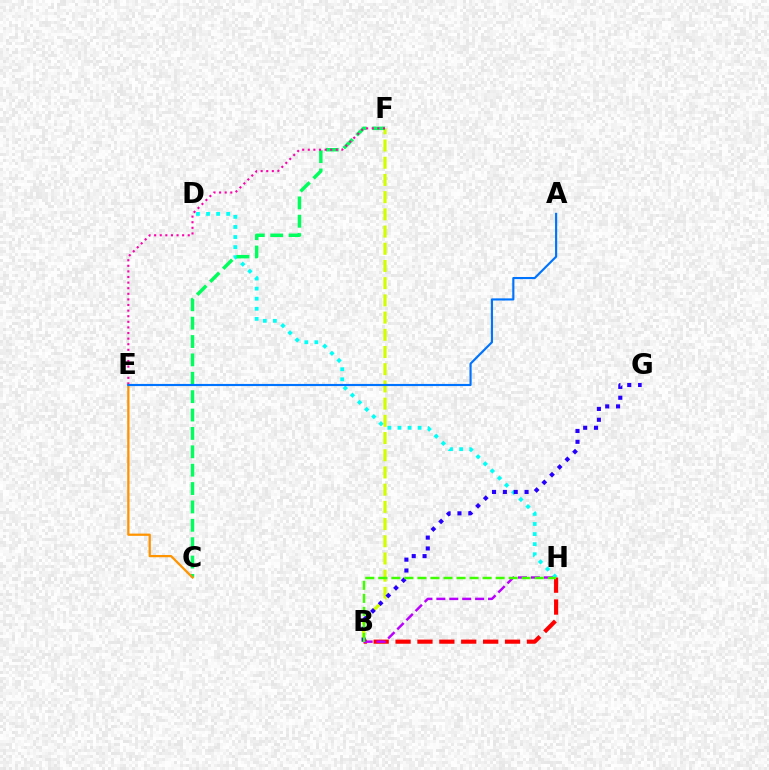{('D', 'H'): [{'color': '#00fff6', 'line_style': 'dotted', 'thickness': 2.74}], ('B', 'F'): [{'color': '#d1ff00', 'line_style': 'dashed', 'thickness': 2.34}], ('C', 'F'): [{'color': '#00ff5c', 'line_style': 'dashed', 'thickness': 2.5}], ('C', 'E'): [{'color': '#ff9400', 'line_style': 'solid', 'thickness': 1.62}], ('B', 'H'): [{'color': '#ff0000', 'line_style': 'dashed', 'thickness': 2.97}, {'color': '#b900ff', 'line_style': 'dashed', 'thickness': 1.76}, {'color': '#3dff00', 'line_style': 'dashed', 'thickness': 1.77}], ('B', 'G'): [{'color': '#2500ff', 'line_style': 'dotted', 'thickness': 2.95}], ('E', 'F'): [{'color': '#ff00ac', 'line_style': 'dotted', 'thickness': 1.52}], ('A', 'E'): [{'color': '#0074ff', 'line_style': 'solid', 'thickness': 1.55}]}